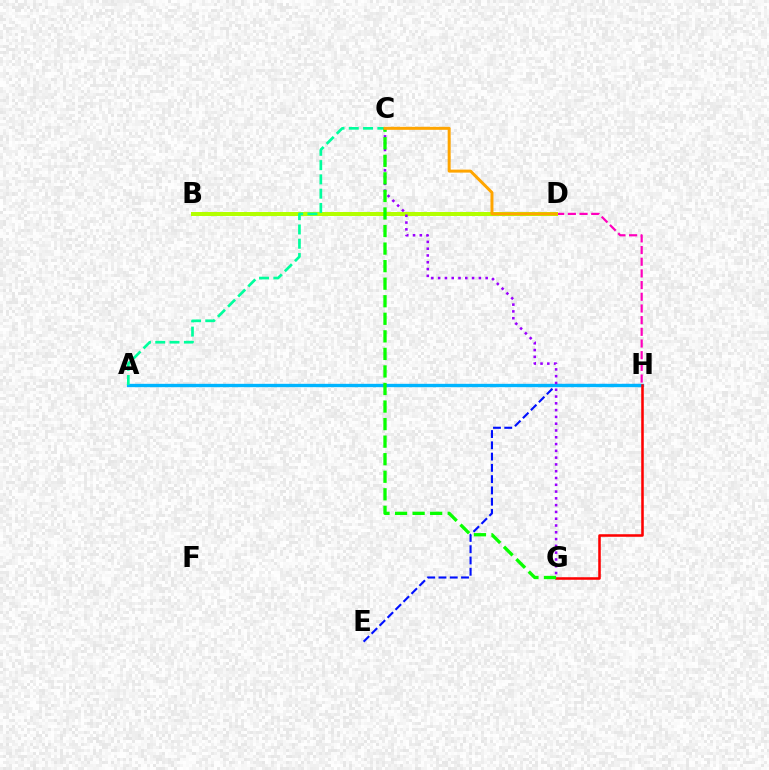{('D', 'H'): [{'color': '#ff00bd', 'line_style': 'dashed', 'thickness': 1.59}], ('E', 'H'): [{'color': '#0010ff', 'line_style': 'dashed', 'thickness': 1.53}], ('A', 'H'): [{'color': '#00b5ff', 'line_style': 'solid', 'thickness': 2.41}], ('B', 'D'): [{'color': '#b3ff00', 'line_style': 'solid', 'thickness': 2.88}], ('G', 'H'): [{'color': '#ff0000', 'line_style': 'solid', 'thickness': 1.83}], ('C', 'G'): [{'color': '#9b00ff', 'line_style': 'dotted', 'thickness': 1.84}, {'color': '#08ff00', 'line_style': 'dashed', 'thickness': 2.38}], ('A', 'C'): [{'color': '#00ff9d', 'line_style': 'dashed', 'thickness': 1.94}], ('C', 'D'): [{'color': '#ffa500', 'line_style': 'solid', 'thickness': 2.16}]}